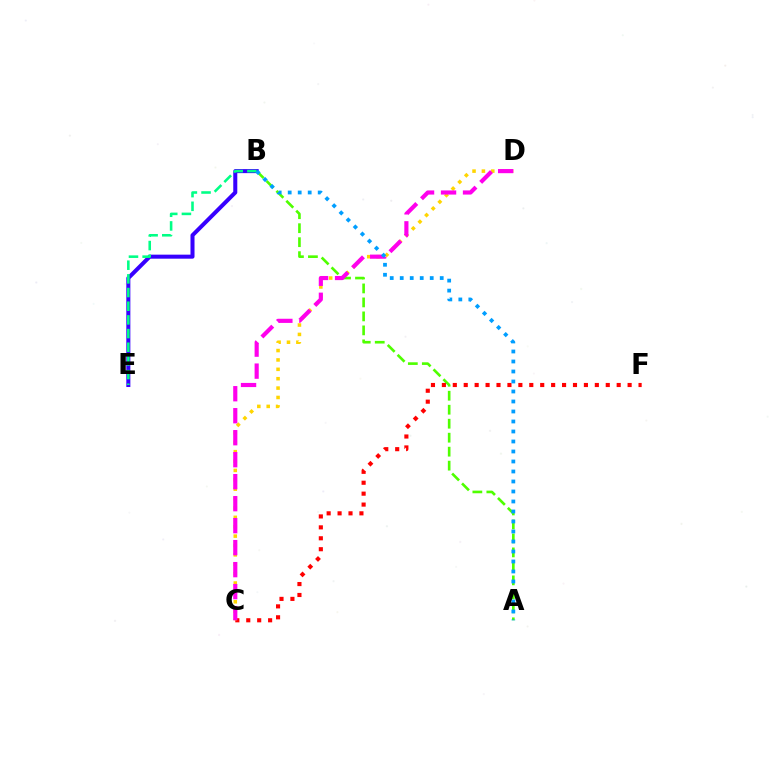{('A', 'B'): [{'color': '#4fff00', 'line_style': 'dashed', 'thickness': 1.9}, {'color': '#009eff', 'line_style': 'dotted', 'thickness': 2.72}], ('C', 'F'): [{'color': '#ff0000', 'line_style': 'dotted', 'thickness': 2.97}], ('B', 'E'): [{'color': '#3700ff', 'line_style': 'solid', 'thickness': 2.9}, {'color': '#00ff86', 'line_style': 'dashed', 'thickness': 1.86}], ('C', 'D'): [{'color': '#ffd500', 'line_style': 'dotted', 'thickness': 2.55}, {'color': '#ff00ed', 'line_style': 'dashed', 'thickness': 2.99}]}